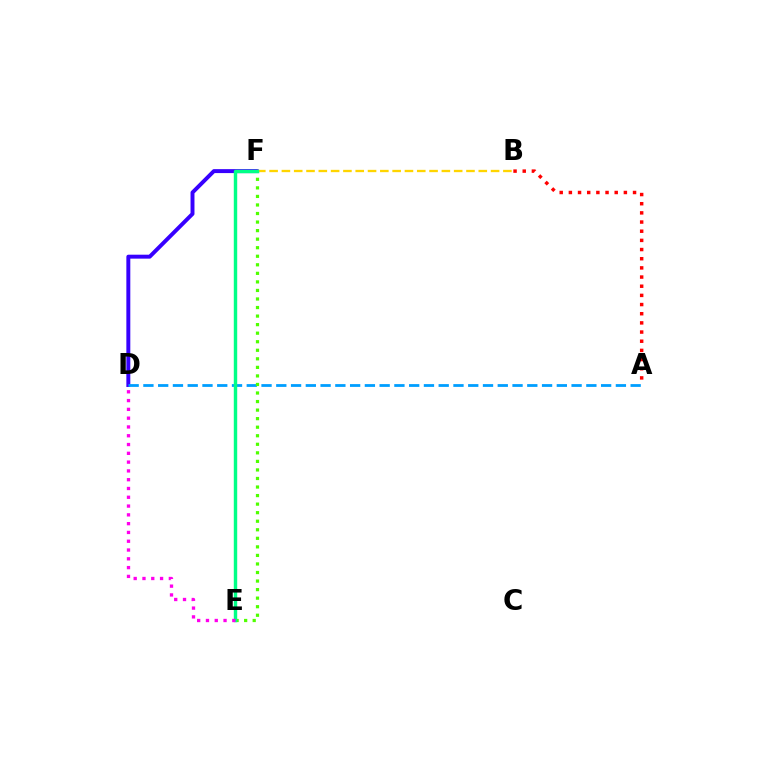{('D', 'F'): [{'color': '#3700ff', 'line_style': 'solid', 'thickness': 2.84}], ('A', 'D'): [{'color': '#009eff', 'line_style': 'dashed', 'thickness': 2.01}], ('A', 'B'): [{'color': '#ff0000', 'line_style': 'dotted', 'thickness': 2.49}], ('E', 'F'): [{'color': '#4fff00', 'line_style': 'dotted', 'thickness': 2.32}, {'color': '#00ff86', 'line_style': 'solid', 'thickness': 2.46}], ('B', 'F'): [{'color': '#ffd500', 'line_style': 'dashed', 'thickness': 1.67}], ('D', 'E'): [{'color': '#ff00ed', 'line_style': 'dotted', 'thickness': 2.39}]}